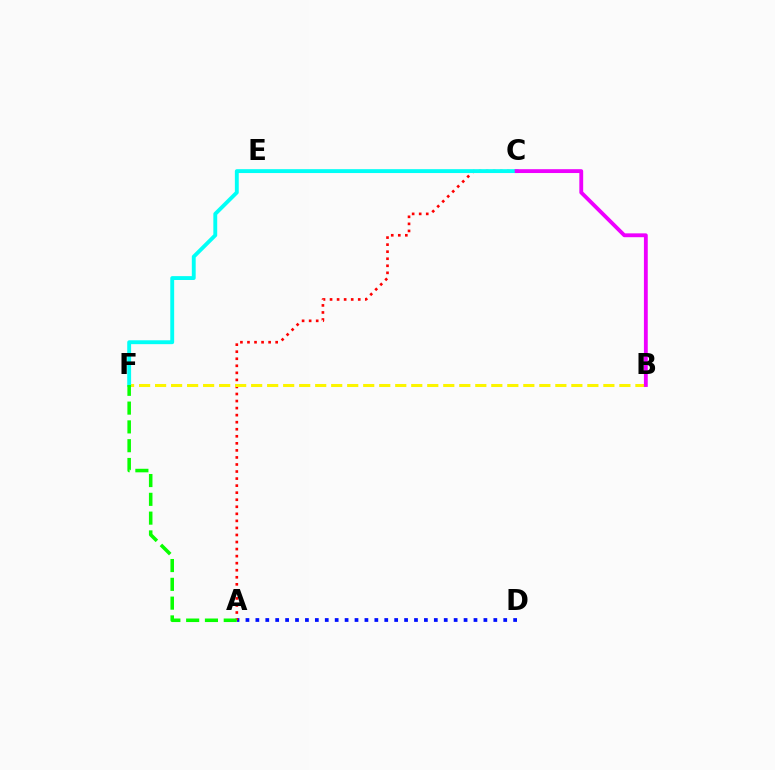{('A', 'D'): [{'color': '#0010ff', 'line_style': 'dotted', 'thickness': 2.69}], ('A', 'C'): [{'color': '#ff0000', 'line_style': 'dotted', 'thickness': 1.92}], ('B', 'F'): [{'color': '#fcf500', 'line_style': 'dashed', 'thickness': 2.18}], ('C', 'F'): [{'color': '#00fff6', 'line_style': 'solid', 'thickness': 2.79}], ('A', 'F'): [{'color': '#08ff00', 'line_style': 'dashed', 'thickness': 2.55}], ('B', 'C'): [{'color': '#ee00ff', 'line_style': 'solid', 'thickness': 2.77}]}